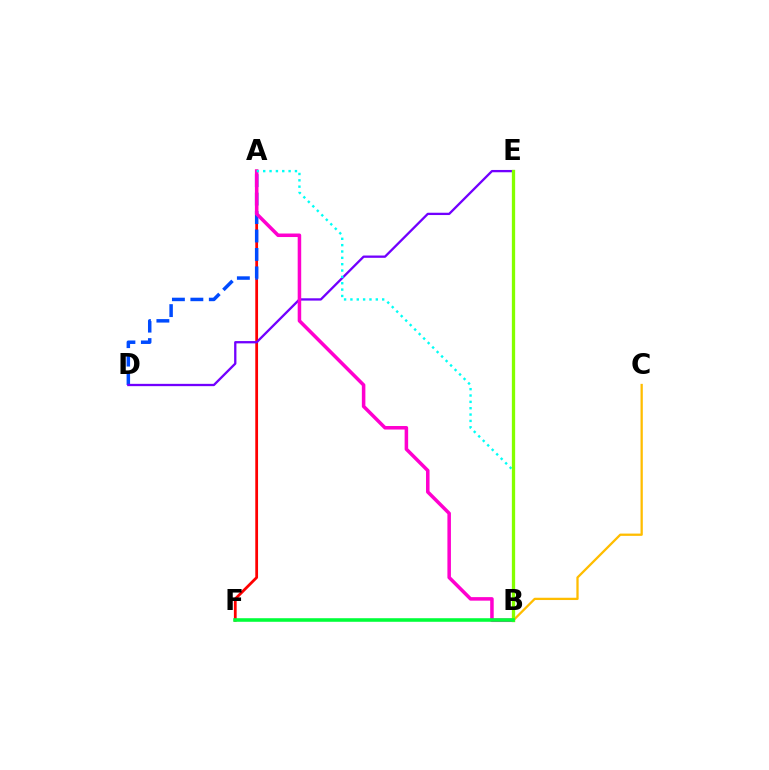{('B', 'C'): [{'color': '#ffbd00', 'line_style': 'solid', 'thickness': 1.65}], ('A', 'F'): [{'color': '#ff0000', 'line_style': 'solid', 'thickness': 1.99}], ('A', 'D'): [{'color': '#004bff', 'line_style': 'dashed', 'thickness': 2.51}], ('D', 'E'): [{'color': '#7200ff', 'line_style': 'solid', 'thickness': 1.66}], ('A', 'B'): [{'color': '#ff00cf', 'line_style': 'solid', 'thickness': 2.54}, {'color': '#00fff6', 'line_style': 'dotted', 'thickness': 1.73}], ('B', 'E'): [{'color': '#84ff00', 'line_style': 'solid', 'thickness': 2.37}], ('B', 'F'): [{'color': '#00ff39', 'line_style': 'solid', 'thickness': 2.57}]}